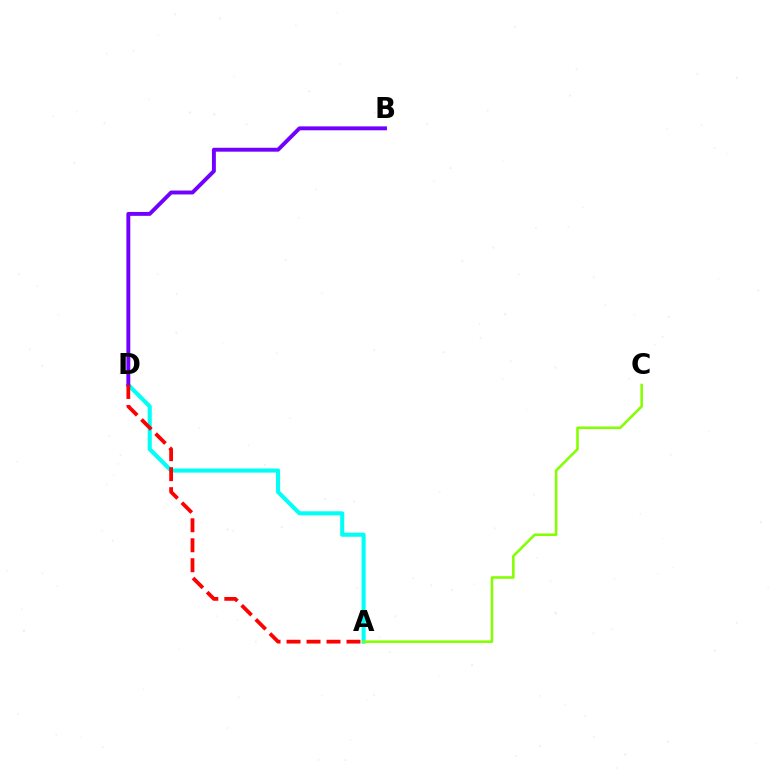{('A', 'D'): [{'color': '#00fff6', 'line_style': 'solid', 'thickness': 2.94}, {'color': '#ff0000', 'line_style': 'dashed', 'thickness': 2.71}], ('A', 'C'): [{'color': '#84ff00', 'line_style': 'solid', 'thickness': 1.84}], ('B', 'D'): [{'color': '#7200ff', 'line_style': 'solid', 'thickness': 2.82}]}